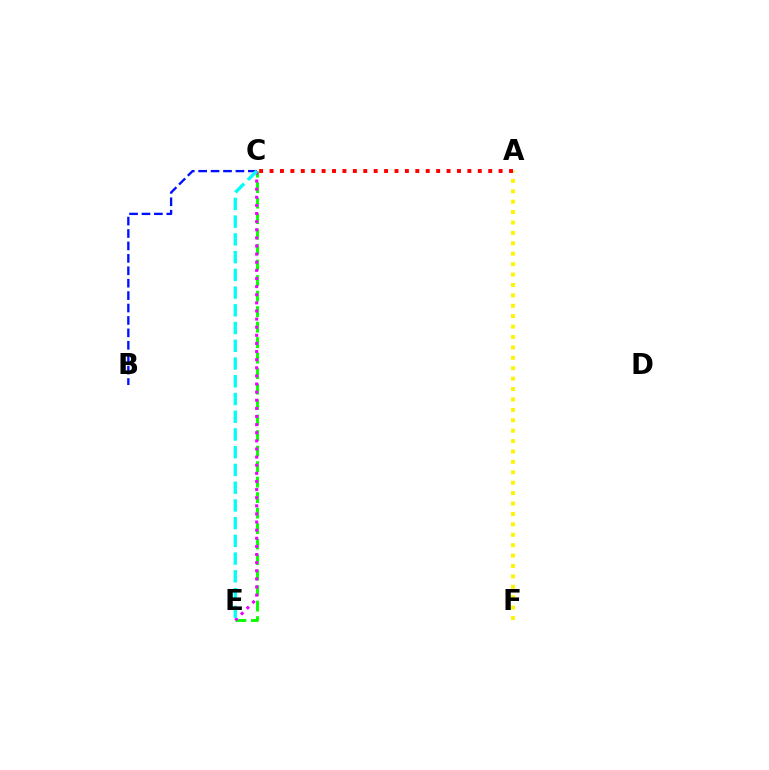{('C', 'E'): [{'color': '#08ff00', 'line_style': 'dashed', 'thickness': 2.11}, {'color': '#ee00ff', 'line_style': 'dotted', 'thickness': 2.21}, {'color': '#00fff6', 'line_style': 'dashed', 'thickness': 2.41}], ('B', 'C'): [{'color': '#0010ff', 'line_style': 'dashed', 'thickness': 1.69}], ('A', 'F'): [{'color': '#fcf500', 'line_style': 'dotted', 'thickness': 2.83}], ('A', 'C'): [{'color': '#ff0000', 'line_style': 'dotted', 'thickness': 2.83}]}